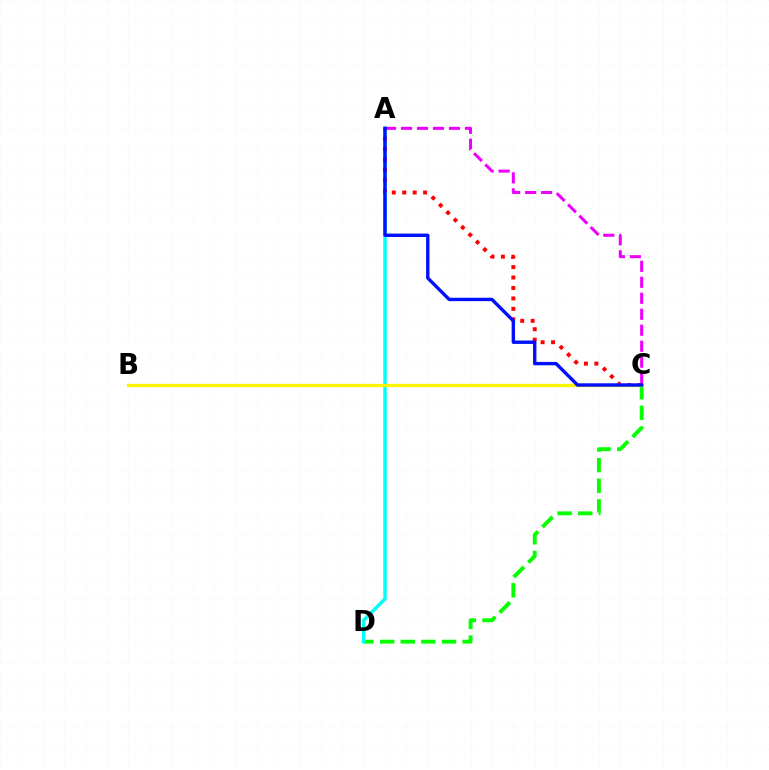{('C', 'D'): [{'color': '#08ff00', 'line_style': 'dashed', 'thickness': 2.8}], ('A', 'D'): [{'color': '#00fff6', 'line_style': 'solid', 'thickness': 2.47}], ('A', 'C'): [{'color': '#ff0000', 'line_style': 'dotted', 'thickness': 2.84}, {'color': '#ee00ff', 'line_style': 'dashed', 'thickness': 2.17}, {'color': '#0010ff', 'line_style': 'solid', 'thickness': 2.45}], ('B', 'C'): [{'color': '#fcf500', 'line_style': 'solid', 'thickness': 2.37}]}